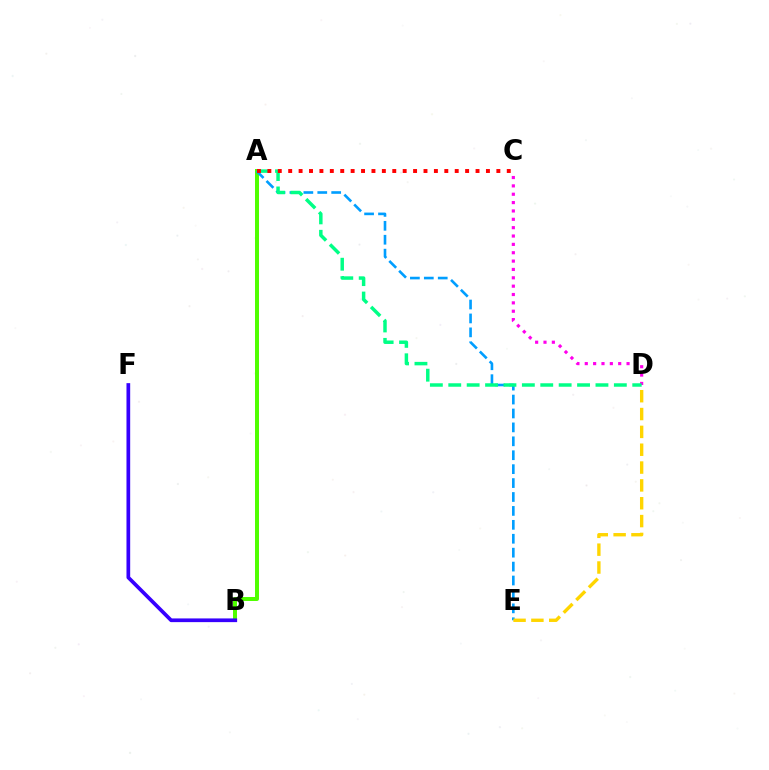{('A', 'B'): [{'color': '#4fff00', 'line_style': 'solid', 'thickness': 2.87}], ('A', 'E'): [{'color': '#009eff', 'line_style': 'dashed', 'thickness': 1.89}], ('D', 'E'): [{'color': '#ffd500', 'line_style': 'dashed', 'thickness': 2.42}], ('C', 'D'): [{'color': '#ff00ed', 'line_style': 'dotted', 'thickness': 2.27}], ('B', 'F'): [{'color': '#3700ff', 'line_style': 'solid', 'thickness': 2.67}], ('A', 'D'): [{'color': '#00ff86', 'line_style': 'dashed', 'thickness': 2.5}], ('A', 'C'): [{'color': '#ff0000', 'line_style': 'dotted', 'thickness': 2.83}]}